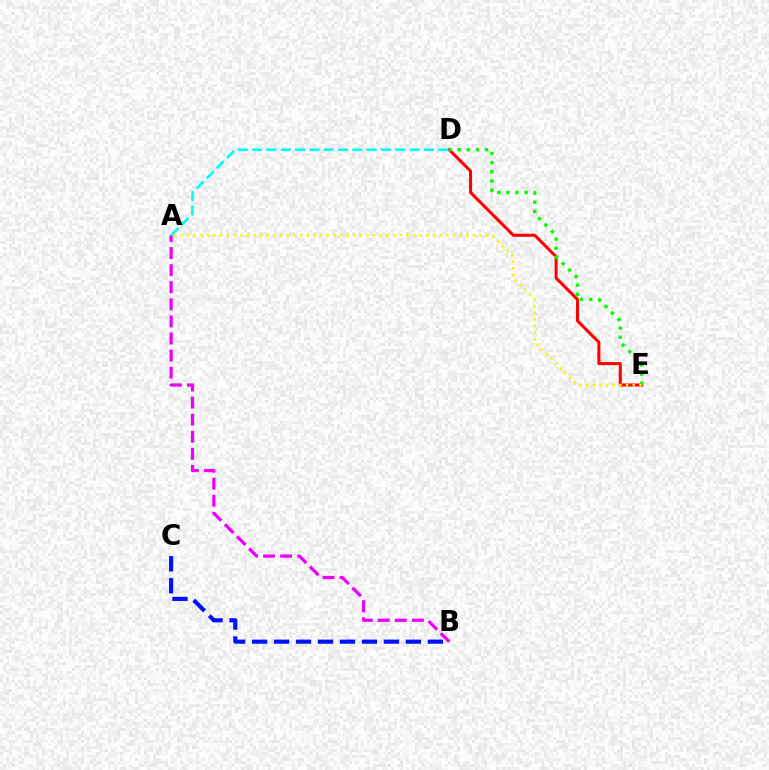{('B', 'C'): [{'color': '#0010ff', 'line_style': 'dashed', 'thickness': 2.99}], ('A', 'B'): [{'color': '#ee00ff', 'line_style': 'dashed', 'thickness': 2.32}], ('D', 'E'): [{'color': '#ff0000', 'line_style': 'solid', 'thickness': 2.18}, {'color': '#08ff00', 'line_style': 'dotted', 'thickness': 2.49}], ('A', 'E'): [{'color': '#fcf500', 'line_style': 'dotted', 'thickness': 1.81}], ('A', 'D'): [{'color': '#00fff6', 'line_style': 'dashed', 'thickness': 1.95}]}